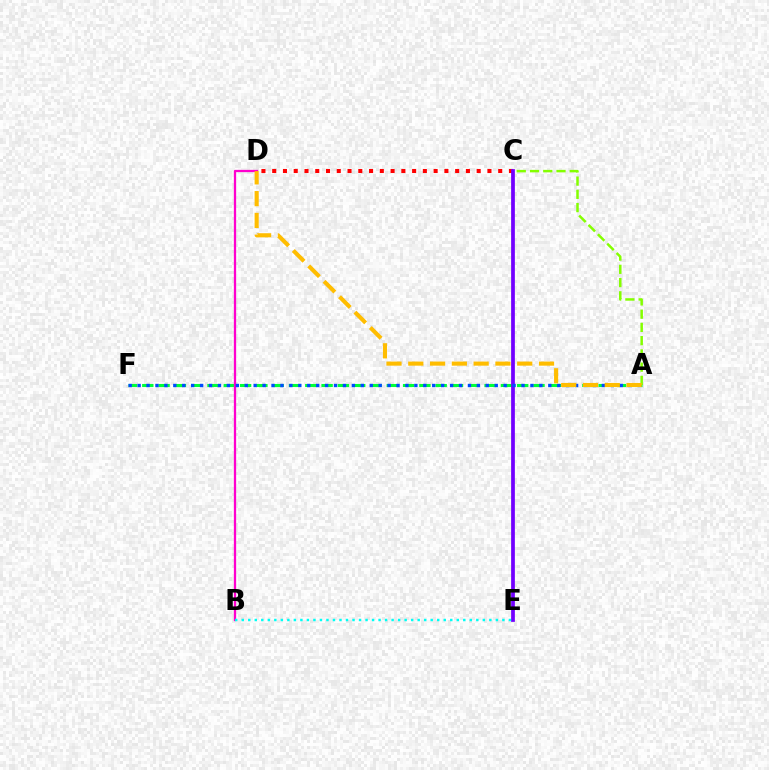{('A', 'F'): [{'color': '#00ff39', 'line_style': 'dashed', 'thickness': 2.21}, {'color': '#004bff', 'line_style': 'dotted', 'thickness': 2.43}], ('A', 'C'): [{'color': '#84ff00', 'line_style': 'dashed', 'thickness': 1.8}], ('B', 'D'): [{'color': '#ff00cf', 'line_style': 'solid', 'thickness': 1.64}], ('B', 'E'): [{'color': '#00fff6', 'line_style': 'dotted', 'thickness': 1.77}], ('C', 'D'): [{'color': '#ff0000', 'line_style': 'dotted', 'thickness': 2.92}], ('C', 'E'): [{'color': '#7200ff', 'line_style': 'solid', 'thickness': 2.69}], ('A', 'D'): [{'color': '#ffbd00', 'line_style': 'dashed', 'thickness': 2.96}]}